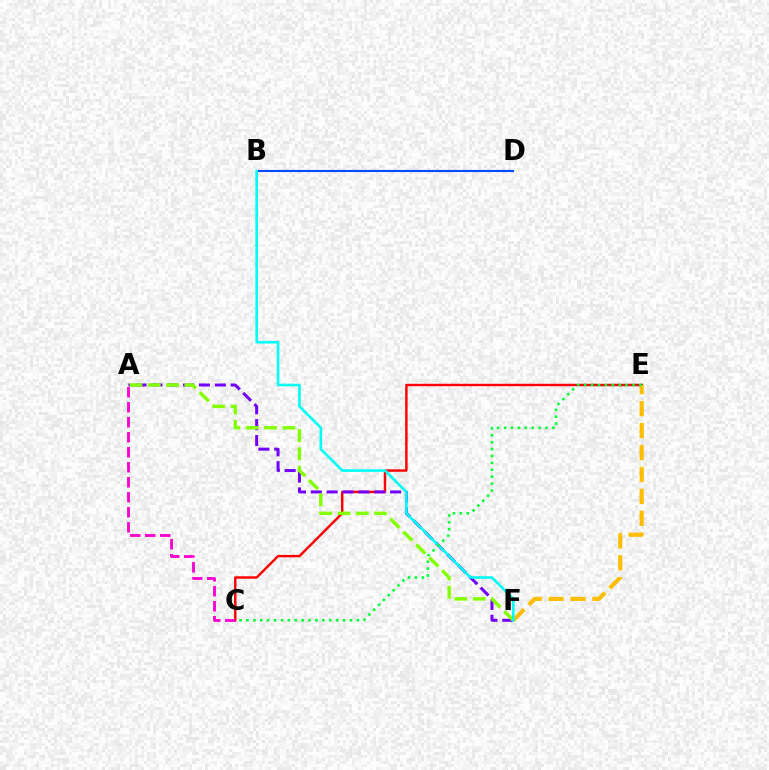{('C', 'E'): [{'color': '#ff0000', 'line_style': 'solid', 'thickness': 1.75}, {'color': '#00ff39', 'line_style': 'dotted', 'thickness': 1.87}], ('E', 'F'): [{'color': '#ffbd00', 'line_style': 'dashed', 'thickness': 2.98}], ('A', 'F'): [{'color': '#7200ff', 'line_style': 'dashed', 'thickness': 2.16}, {'color': '#84ff00', 'line_style': 'dashed', 'thickness': 2.49}], ('B', 'D'): [{'color': '#004bff', 'line_style': 'solid', 'thickness': 1.54}], ('B', 'F'): [{'color': '#00fff6', 'line_style': 'solid', 'thickness': 1.88}], ('A', 'C'): [{'color': '#ff00cf', 'line_style': 'dashed', 'thickness': 2.04}]}